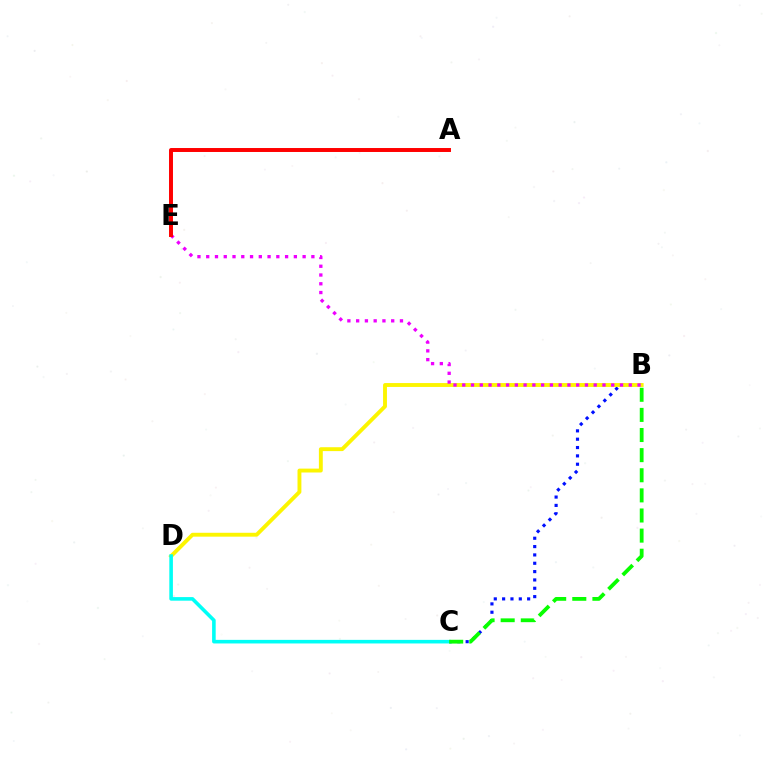{('B', 'C'): [{'color': '#0010ff', 'line_style': 'dotted', 'thickness': 2.27}, {'color': '#08ff00', 'line_style': 'dashed', 'thickness': 2.73}], ('B', 'D'): [{'color': '#fcf500', 'line_style': 'solid', 'thickness': 2.79}], ('B', 'E'): [{'color': '#ee00ff', 'line_style': 'dotted', 'thickness': 2.38}], ('A', 'E'): [{'color': '#ff0000', 'line_style': 'solid', 'thickness': 2.85}], ('C', 'D'): [{'color': '#00fff6', 'line_style': 'solid', 'thickness': 2.58}]}